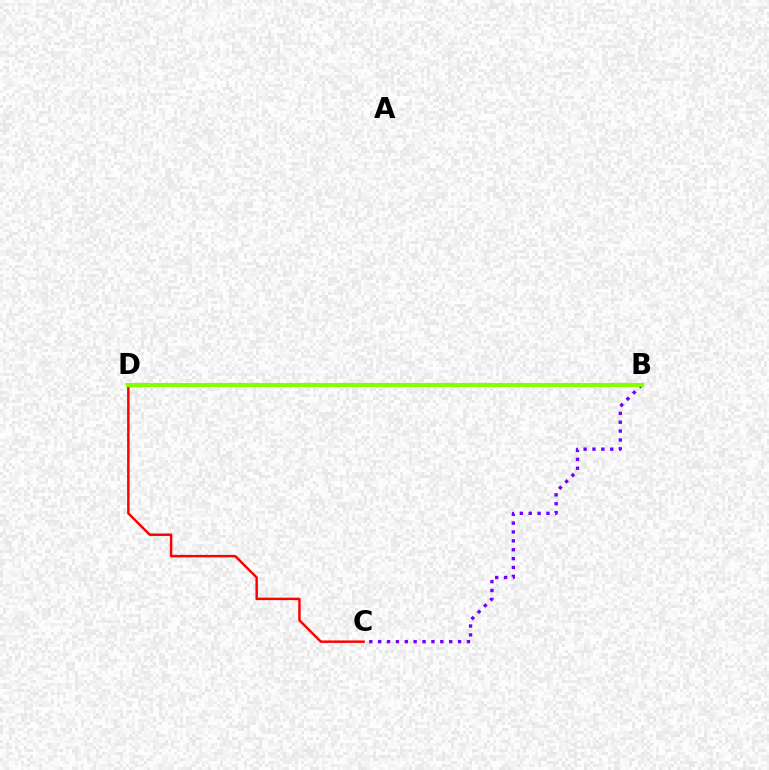{('C', 'D'): [{'color': '#ff0000', 'line_style': 'solid', 'thickness': 1.77}], ('B', 'D'): [{'color': '#00fff6', 'line_style': 'dashed', 'thickness': 2.01}, {'color': '#84ff00', 'line_style': 'solid', 'thickness': 2.96}], ('B', 'C'): [{'color': '#7200ff', 'line_style': 'dotted', 'thickness': 2.41}]}